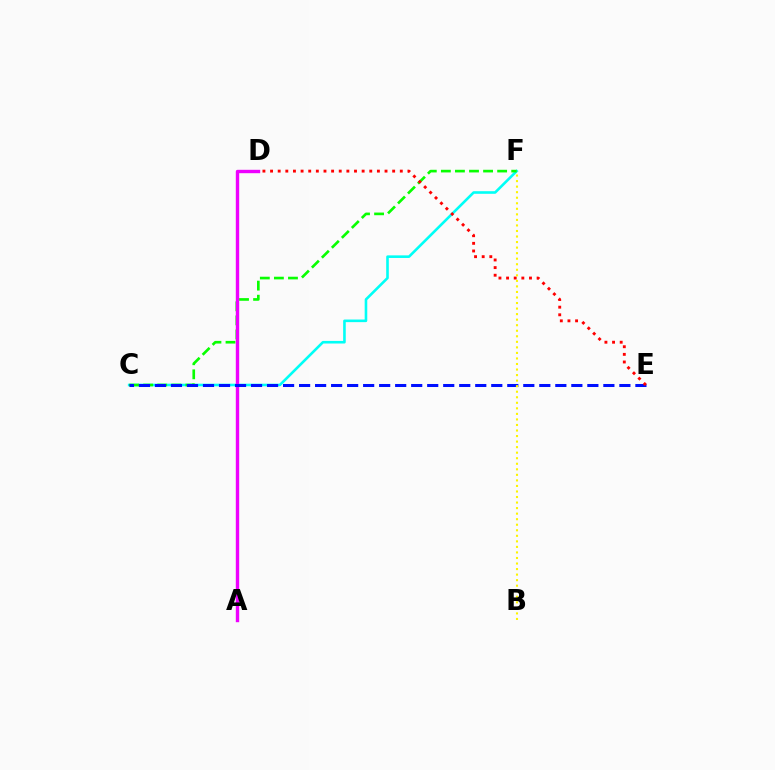{('C', 'F'): [{'color': '#00fff6', 'line_style': 'solid', 'thickness': 1.87}, {'color': '#08ff00', 'line_style': 'dashed', 'thickness': 1.91}], ('A', 'D'): [{'color': '#ee00ff', 'line_style': 'solid', 'thickness': 2.43}], ('C', 'E'): [{'color': '#0010ff', 'line_style': 'dashed', 'thickness': 2.18}], ('D', 'E'): [{'color': '#ff0000', 'line_style': 'dotted', 'thickness': 2.07}], ('B', 'F'): [{'color': '#fcf500', 'line_style': 'dotted', 'thickness': 1.51}]}